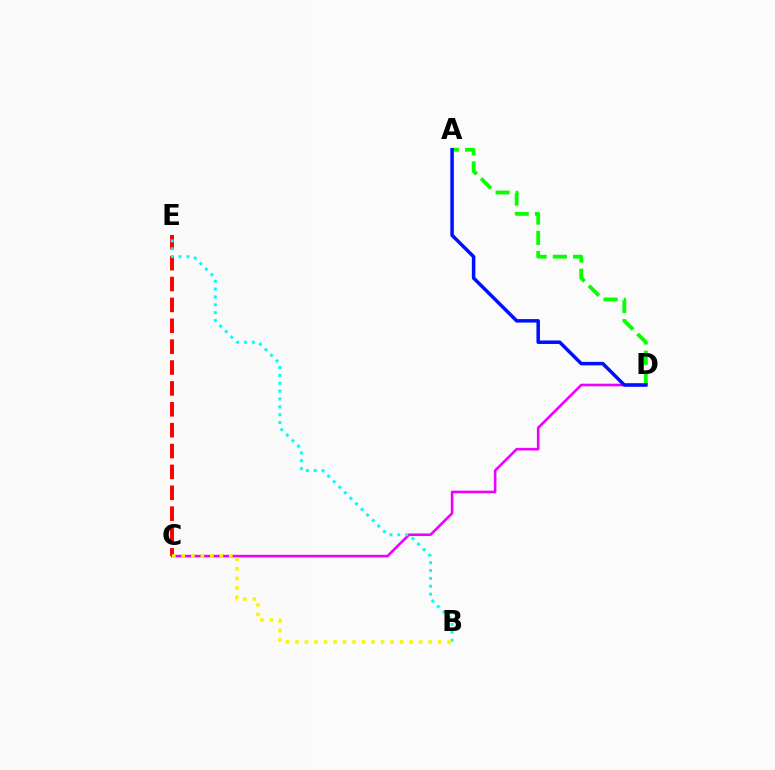{('A', 'D'): [{'color': '#08ff00', 'line_style': 'dashed', 'thickness': 2.75}, {'color': '#0010ff', 'line_style': 'solid', 'thickness': 2.52}], ('C', 'E'): [{'color': '#ff0000', 'line_style': 'dashed', 'thickness': 2.84}], ('C', 'D'): [{'color': '#ee00ff', 'line_style': 'solid', 'thickness': 1.87}], ('B', 'E'): [{'color': '#00fff6', 'line_style': 'dotted', 'thickness': 2.14}], ('B', 'C'): [{'color': '#fcf500', 'line_style': 'dotted', 'thickness': 2.58}]}